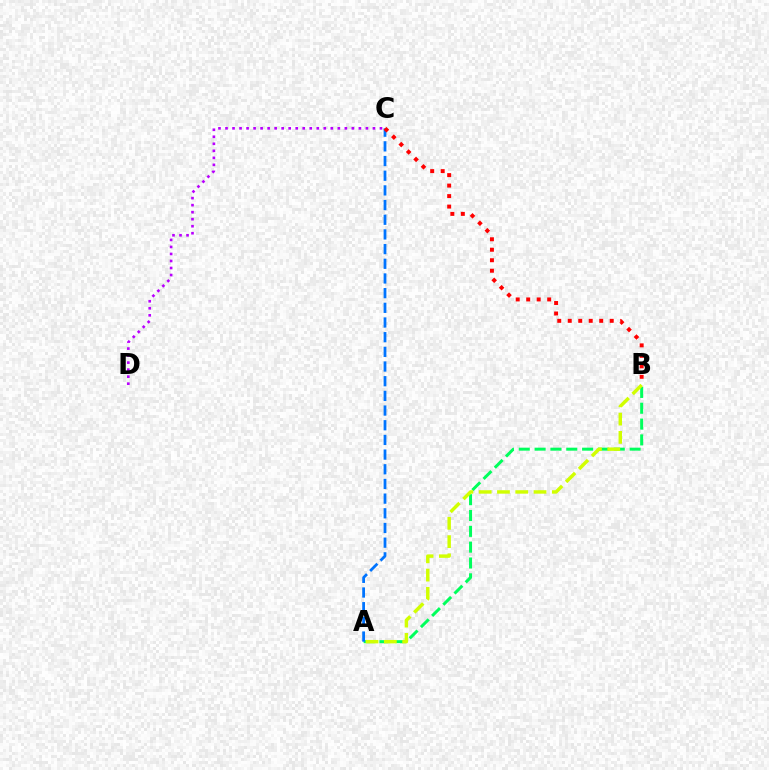{('A', 'B'): [{'color': '#00ff5c', 'line_style': 'dashed', 'thickness': 2.15}, {'color': '#d1ff00', 'line_style': 'dashed', 'thickness': 2.48}], ('C', 'D'): [{'color': '#b900ff', 'line_style': 'dotted', 'thickness': 1.91}], ('A', 'C'): [{'color': '#0074ff', 'line_style': 'dashed', 'thickness': 1.99}], ('B', 'C'): [{'color': '#ff0000', 'line_style': 'dotted', 'thickness': 2.85}]}